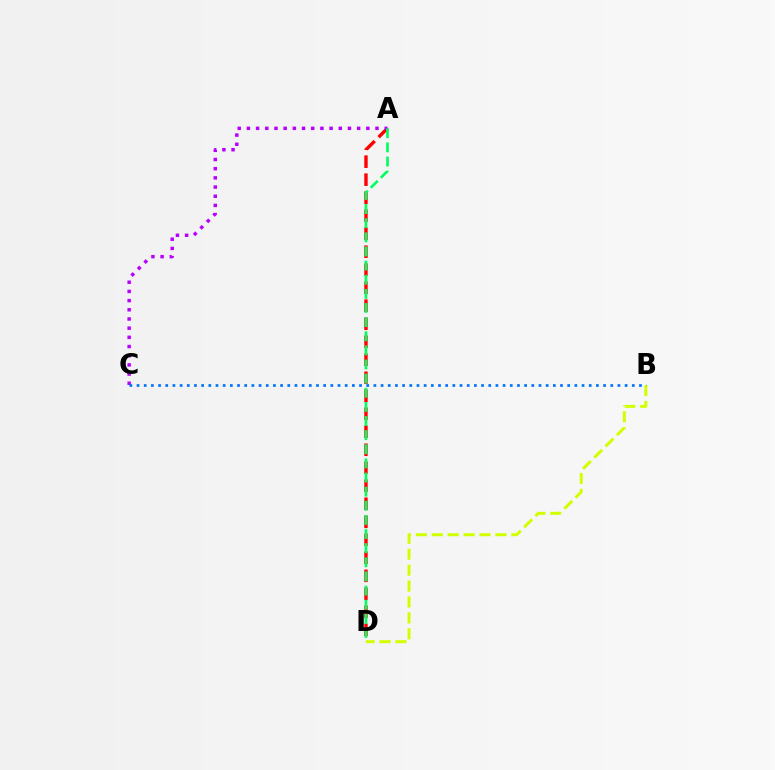{('A', 'D'): [{'color': '#ff0000', 'line_style': 'dashed', 'thickness': 2.45}, {'color': '#00ff5c', 'line_style': 'dashed', 'thickness': 1.92}], ('A', 'C'): [{'color': '#b900ff', 'line_style': 'dotted', 'thickness': 2.5}], ('B', 'D'): [{'color': '#d1ff00', 'line_style': 'dashed', 'thickness': 2.16}], ('B', 'C'): [{'color': '#0074ff', 'line_style': 'dotted', 'thickness': 1.95}]}